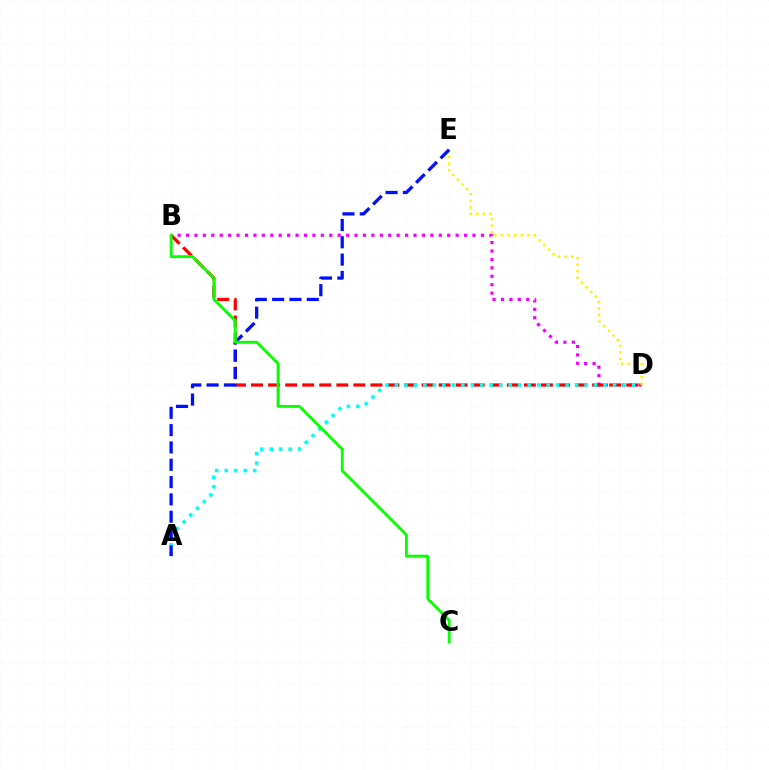{('B', 'D'): [{'color': '#ee00ff', 'line_style': 'dotted', 'thickness': 2.29}, {'color': '#ff0000', 'line_style': 'dashed', 'thickness': 2.32}], ('D', 'E'): [{'color': '#fcf500', 'line_style': 'dotted', 'thickness': 1.79}], ('A', 'D'): [{'color': '#00fff6', 'line_style': 'dotted', 'thickness': 2.58}], ('A', 'E'): [{'color': '#0010ff', 'line_style': 'dashed', 'thickness': 2.35}], ('B', 'C'): [{'color': '#08ff00', 'line_style': 'solid', 'thickness': 2.05}]}